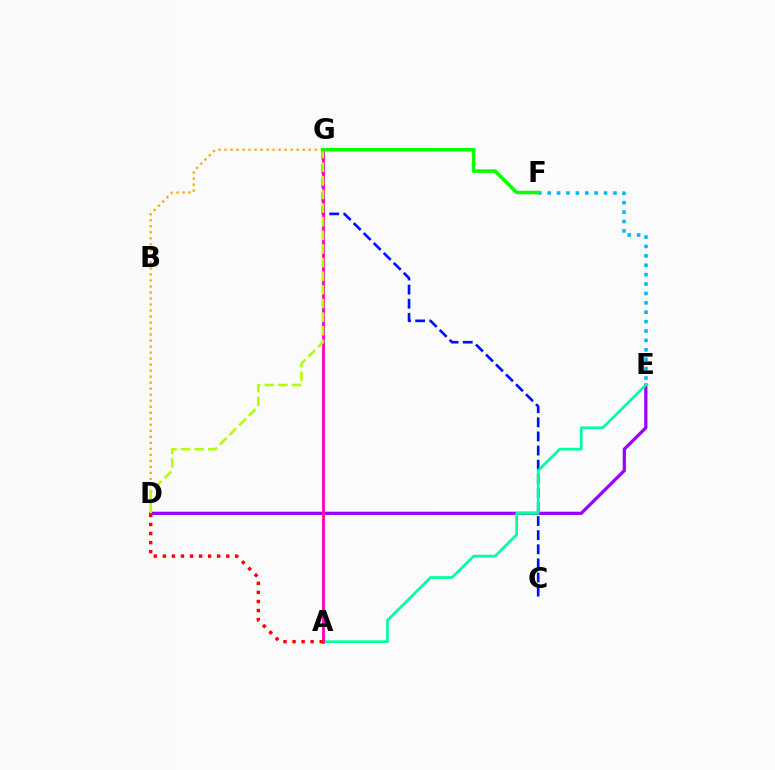{('D', 'G'): [{'color': '#ffa500', 'line_style': 'dotted', 'thickness': 1.63}, {'color': '#b3ff00', 'line_style': 'dashed', 'thickness': 1.85}], ('D', 'E'): [{'color': '#9b00ff', 'line_style': 'solid', 'thickness': 2.34}], ('C', 'G'): [{'color': '#0010ff', 'line_style': 'dashed', 'thickness': 1.92}], ('E', 'F'): [{'color': '#00b5ff', 'line_style': 'dotted', 'thickness': 2.55}], ('A', 'E'): [{'color': '#00ff9d', 'line_style': 'solid', 'thickness': 1.96}], ('A', 'G'): [{'color': '#ff00bd', 'line_style': 'solid', 'thickness': 2.03}], ('F', 'G'): [{'color': '#08ff00', 'line_style': 'solid', 'thickness': 2.54}], ('A', 'D'): [{'color': '#ff0000', 'line_style': 'dotted', 'thickness': 2.46}]}